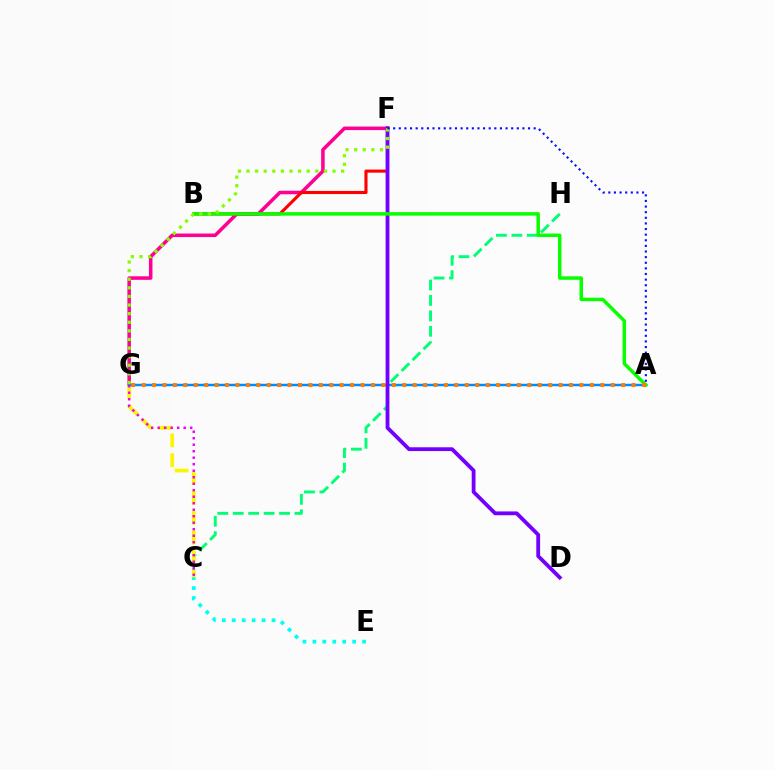{('F', 'G'): [{'color': '#ff0094', 'line_style': 'solid', 'thickness': 2.55}, {'color': '#84ff00', 'line_style': 'dotted', 'thickness': 2.34}], ('C', 'H'): [{'color': '#00ff74', 'line_style': 'dashed', 'thickness': 2.1}], ('C', 'G'): [{'color': '#fcf500', 'line_style': 'dashed', 'thickness': 2.68}, {'color': '#ee00ff', 'line_style': 'dotted', 'thickness': 1.77}], ('B', 'F'): [{'color': '#ff0000', 'line_style': 'solid', 'thickness': 2.23}], ('A', 'G'): [{'color': '#008cff', 'line_style': 'solid', 'thickness': 1.77}, {'color': '#ff7c00', 'line_style': 'dotted', 'thickness': 2.83}], ('D', 'F'): [{'color': '#7200ff', 'line_style': 'solid', 'thickness': 2.74}], ('C', 'E'): [{'color': '#00fff6', 'line_style': 'dotted', 'thickness': 2.7}], ('A', 'B'): [{'color': '#08ff00', 'line_style': 'solid', 'thickness': 2.5}], ('A', 'F'): [{'color': '#0010ff', 'line_style': 'dotted', 'thickness': 1.53}]}